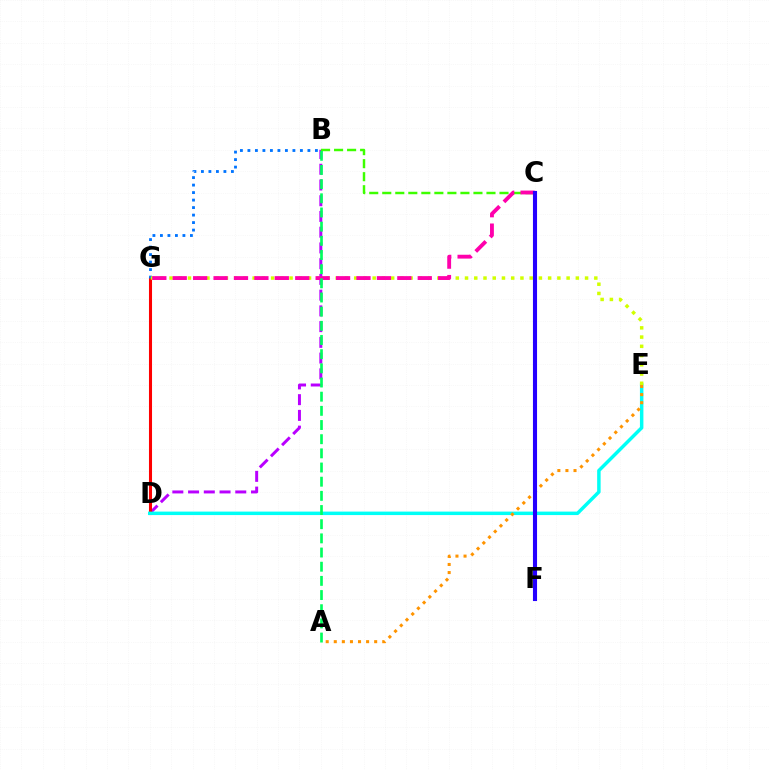{('B', 'D'): [{'color': '#b900ff', 'line_style': 'dashed', 'thickness': 2.14}], ('B', 'C'): [{'color': '#3dff00', 'line_style': 'dashed', 'thickness': 1.77}], ('D', 'G'): [{'color': '#ff0000', 'line_style': 'solid', 'thickness': 2.21}], ('B', 'G'): [{'color': '#0074ff', 'line_style': 'dotted', 'thickness': 2.04}], ('D', 'E'): [{'color': '#00fff6', 'line_style': 'solid', 'thickness': 2.5}], ('A', 'E'): [{'color': '#ff9400', 'line_style': 'dotted', 'thickness': 2.19}], ('E', 'G'): [{'color': '#d1ff00', 'line_style': 'dotted', 'thickness': 2.51}], ('C', 'G'): [{'color': '#ff00ac', 'line_style': 'dashed', 'thickness': 2.77}], ('A', 'B'): [{'color': '#00ff5c', 'line_style': 'dashed', 'thickness': 1.92}], ('C', 'F'): [{'color': '#2500ff', 'line_style': 'solid', 'thickness': 2.95}]}